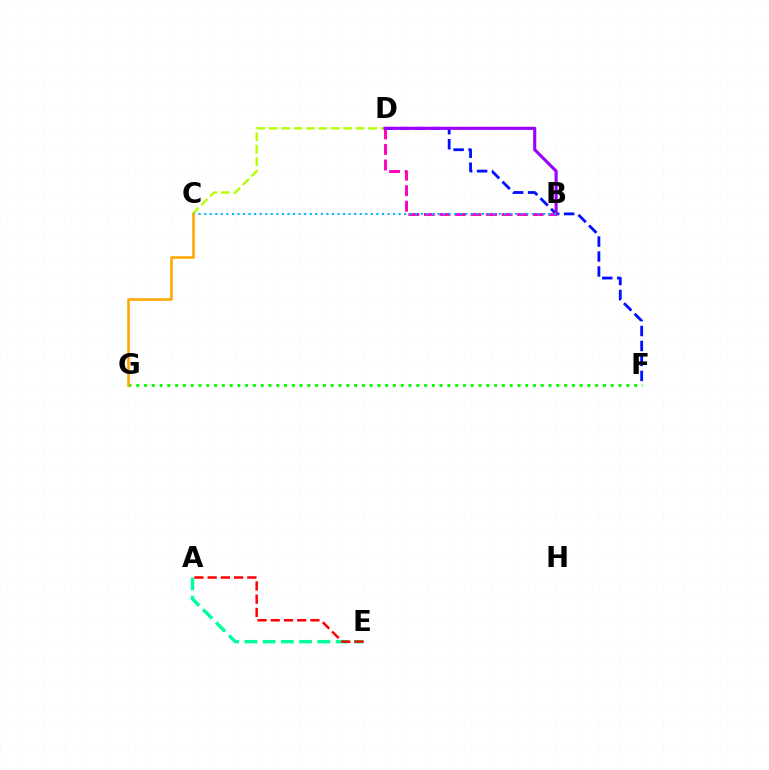{('C', 'D'): [{'color': '#b3ff00', 'line_style': 'dashed', 'thickness': 1.69}], ('F', 'G'): [{'color': '#08ff00', 'line_style': 'dotted', 'thickness': 2.11}], ('B', 'D'): [{'color': '#ff00bd', 'line_style': 'dashed', 'thickness': 2.11}, {'color': '#9b00ff', 'line_style': 'solid', 'thickness': 2.24}], ('D', 'F'): [{'color': '#0010ff', 'line_style': 'dashed', 'thickness': 2.03}], ('B', 'C'): [{'color': '#00b5ff', 'line_style': 'dotted', 'thickness': 1.51}], ('C', 'G'): [{'color': '#ffa500', 'line_style': 'solid', 'thickness': 1.84}], ('A', 'E'): [{'color': '#00ff9d', 'line_style': 'dashed', 'thickness': 2.48}, {'color': '#ff0000', 'line_style': 'dashed', 'thickness': 1.8}]}